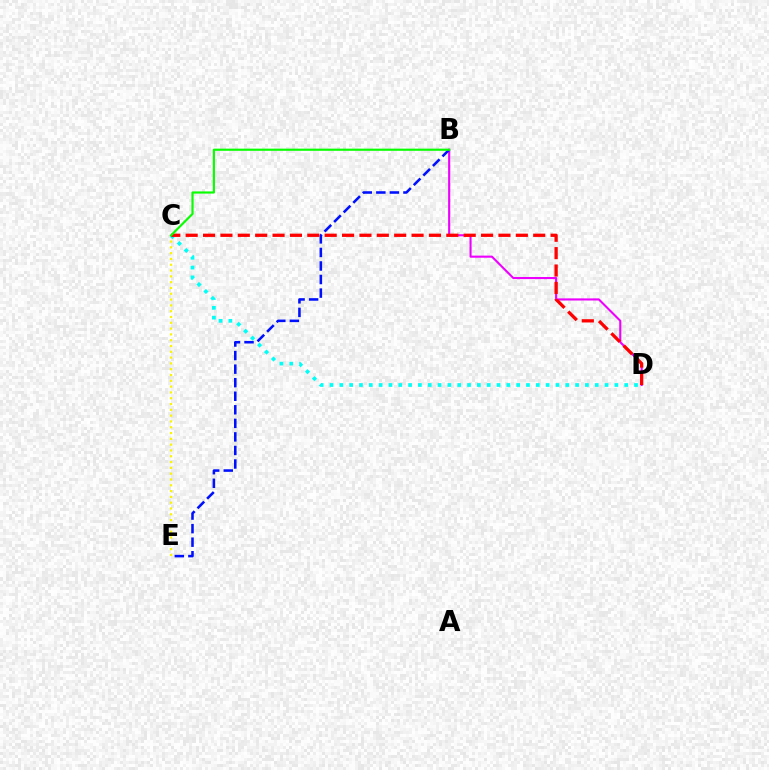{('B', 'D'): [{'color': '#ee00ff', 'line_style': 'solid', 'thickness': 1.51}], ('C', 'E'): [{'color': '#fcf500', 'line_style': 'dotted', 'thickness': 1.58}], ('B', 'E'): [{'color': '#0010ff', 'line_style': 'dashed', 'thickness': 1.84}], ('C', 'D'): [{'color': '#00fff6', 'line_style': 'dotted', 'thickness': 2.67}, {'color': '#ff0000', 'line_style': 'dashed', 'thickness': 2.36}], ('B', 'C'): [{'color': '#08ff00', 'line_style': 'solid', 'thickness': 1.56}]}